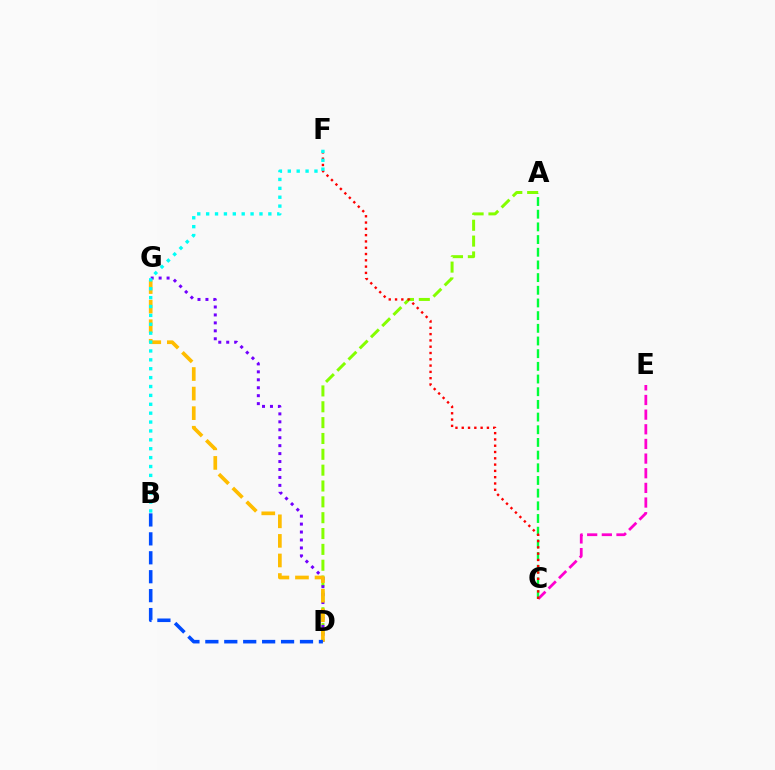{('A', 'D'): [{'color': '#84ff00', 'line_style': 'dashed', 'thickness': 2.15}], ('D', 'G'): [{'color': '#7200ff', 'line_style': 'dotted', 'thickness': 2.16}, {'color': '#ffbd00', 'line_style': 'dashed', 'thickness': 2.66}], ('C', 'E'): [{'color': '#ff00cf', 'line_style': 'dashed', 'thickness': 1.99}], ('A', 'C'): [{'color': '#00ff39', 'line_style': 'dashed', 'thickness': 1.72}], ('C', 'F'): [{'color': '#ff0000', 'line_style': 'dotted', 'thickness': 1.71}], ('B', 'F'): [{'color': '#00fff6', 'line_style': 'dotted', 'thickness': 2.41}], ('B', 'D'): [{'color': '#004bff', 'line_style': 'dashed', 'thickness': 2.57}]}